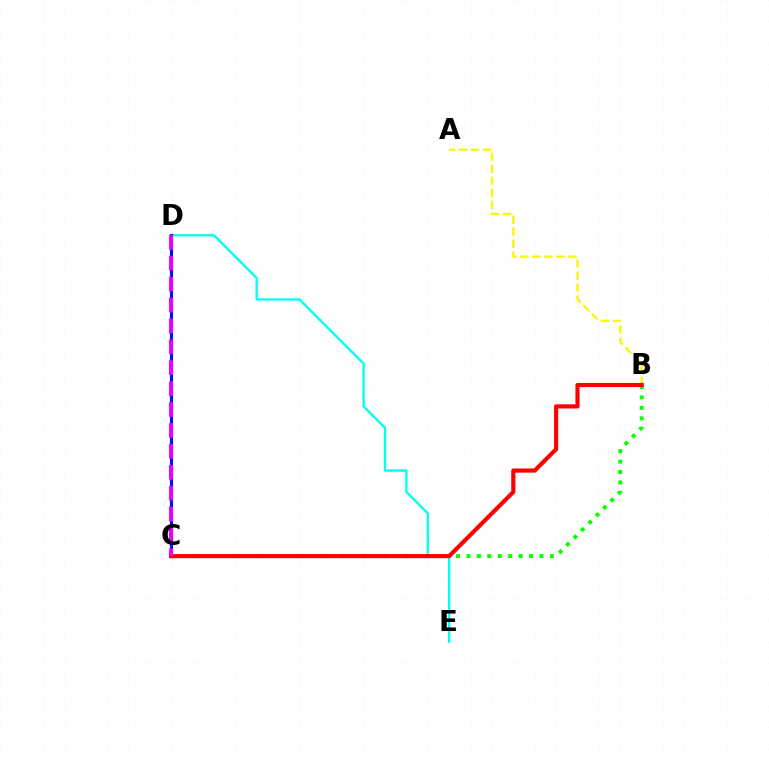{('D', 'E'): [{'color': '#00fff6', 'line_style': 'solid', 'thickness': 1.68}], ('C', 'D'): [{'color': '#0010ff', 'line_style': 'solid', 'thickness': 2.26}, {'color': '#ee00ff', 'line_style': 'dashed', 'thickness': 2.84}], ('B', 'C'): [{'color': '#08ff00', 'line_style': 'dotted', 'thickness': 2.84}, {'color': '#ff0000', 'line_style': 'solid', 'thickness': 3.0}], ('A', 'B'): [{'color': '#fcf500', 'line_style': 'dashed', 'thickness': 1.63}]}